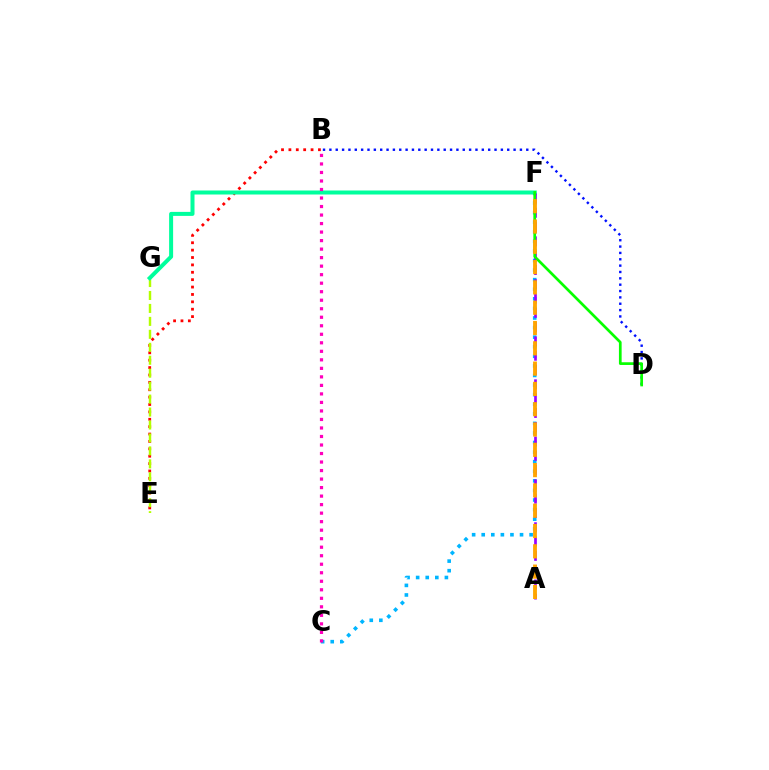{('B', 'E'): [{'color': '#ff0000', 'line_style': 'dotted', 'thickness': 2.01}], ('B', 'D'): [{'color': '#0010ff', 'line_style': 'dotted', 'thickness': 1.73}], ('E', 'G'): [{'color': '#b3ff00', 'line_style': 'dashed', 'thickness': 1.76}], ('C', 'F'): [{'color': '#00b5ff', 'line_style': 'dotted', 'thickness': 2.6}], ('F', 'G'): [{'color': '#00ff9d', 'line_style': 'solid', 'thickness': 2.89}], ('A', 'F'): [{'color': '#9b00ff', 'line_style': 'dashed', 'thickness': 1.94}, {'color': '#ffa500', 'line_style': 'dashed', 'thickness': 2.76}], ('B', 'C'): [{'color': '#ff00bd', 'line_style': 'dotted', 'thickness': 2.31}], ('D', 'F'): [{'color': '#08ff00', 'line_style': 'solid', 'thickness': 1.95}]}